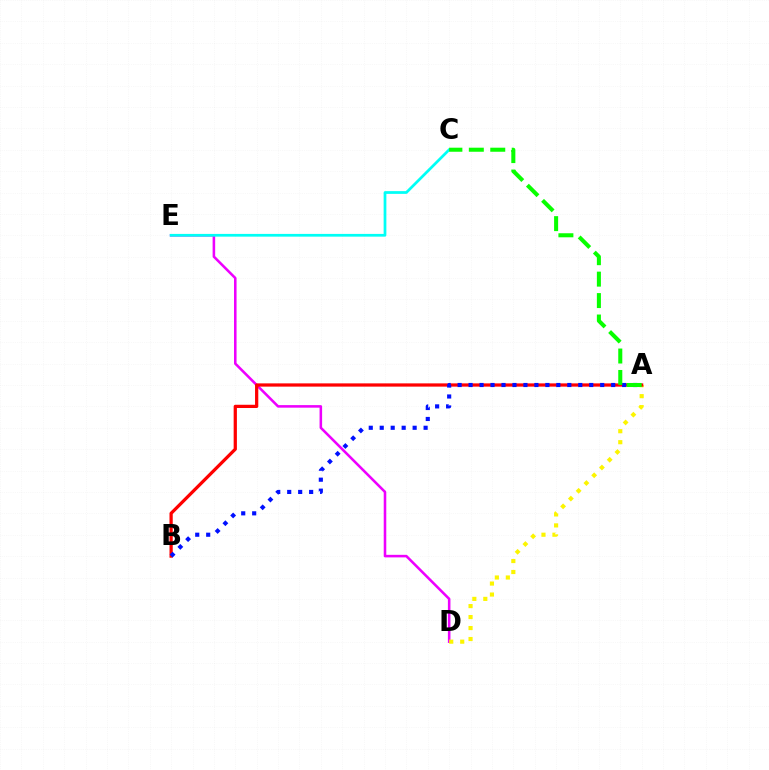{('D', 'E'): [{'color': '#ee00ff', 'line_style': 'solid', 'thickness': 1.84}], ('A', 'D'): [{'color': '#fcf500', 'line_style': 'dotted', 'thickness': 2.98}], ('C', 'E'): [{'color': '#00fff6', 'line_style': 'solid', 'thickness': 1.97}], ('A', 'B'): [{'color': '#ff0000', 'line_style': 'solid', 'thickness': 2.34}, {'color': '#0010ff', 'line_style': 'dotted', 'thickness': 2.98}], ('A', 'C'): [{'color': '#08ff00', 'line_style': 'dashed', 'thickness': 2.91}]}